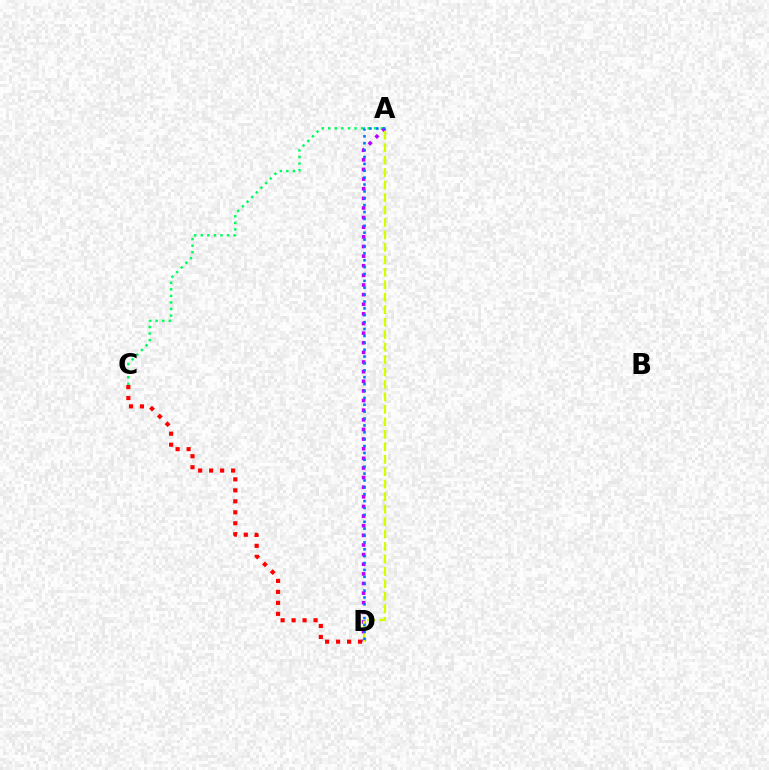{('A', 'C'): [{'color': '#00ff5c', 'line_style': 'dotted', 'thickness': 1.78}], ('A', 'D'): [{'color': '#b900ff', 'line_style': 'dotted', 'thickness': 2.62}, {'color': '#d1ff00', 'line_style': 'dashed', 'thickness': 1.69}, {'color': '#0074ff', 'line_style': 'dotted', 'thickness': 1.87}], ('C', 'D'): [{'color': '#ff0000', 'line_style': 'dotted', 'thickness': 2.98}]}